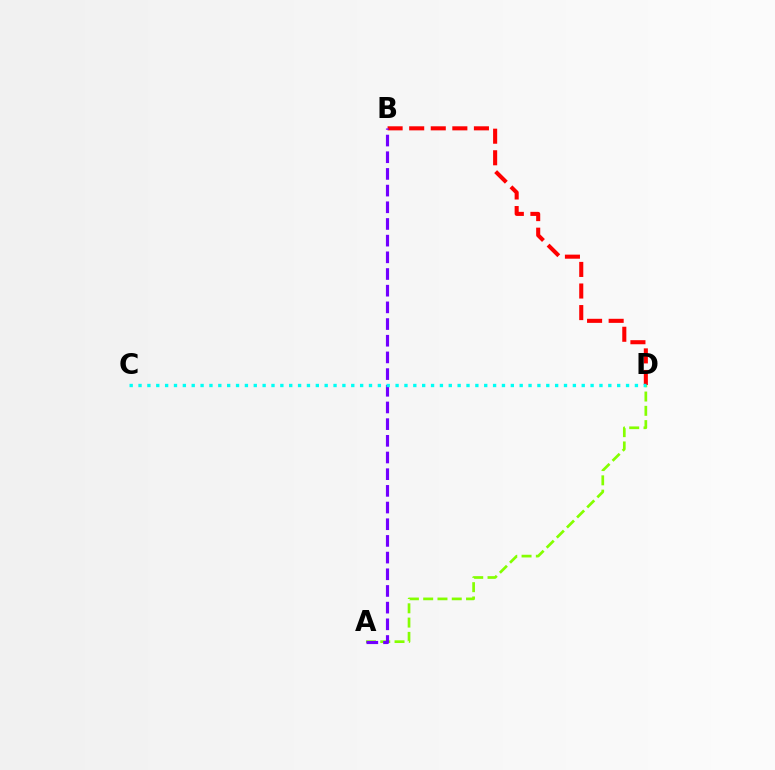{('A', 'D'): [{'color': '#84ff00', 'line_style': 'dashed', 'thickness': 1.94}], ('B', 'D'): [{'color': '#ff0000', 'line_style': 'dashed', 'thickness': 2.93}], ('A', 'B'): [{'color': '#7200ff', 'line_style': 'dashed', 'thickness': 2.27}], ('C', 'D'): [{'color': '#00fff6', 'line_style': 'dotted', 'thickness': 2.41}]}